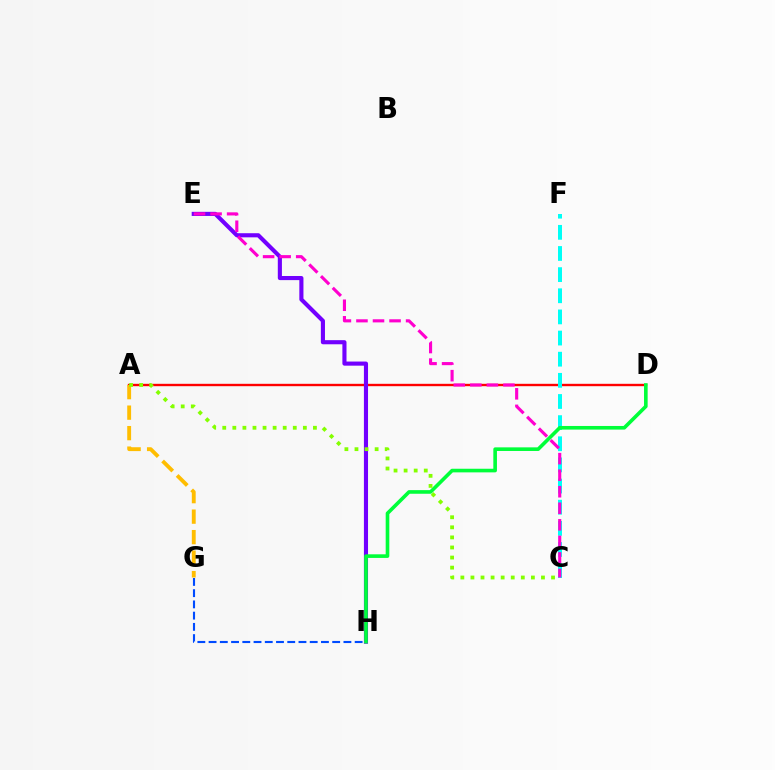{('A', 'D'): [{'color': '#ff0000', 'line_style': 'solid', 'thickness': 1.71}], ('E', 'H'): [{'color': '#7200ff', 'line_style': 'solid', 'thickness': 2.96}], ('C', 'F'): [{'color': '#00fff6', 'line_style': 'dashed', 'thickness': 2.87}], ('D', 'H'): [{'color': '#00ff39', 'line_style': 'solid', 'thickness': 2.61}], ('A', 'G'): [{'color': '#ffbd00', 'line_style': 'dashed', 'thickness': 2.78}], ('G', 'H'): [{'color': '#004bff', 'line_style': 'dashed', 'thickness': 1.53}], ('C', 'E'): [{'color': '#ff00cf', 'line_style': 'dashed', 'thickness': 2.25}], ('A', 'C'): [{'color': '#84ff00', 'line_style': 'dotted', 'thickness': 2.74}]}